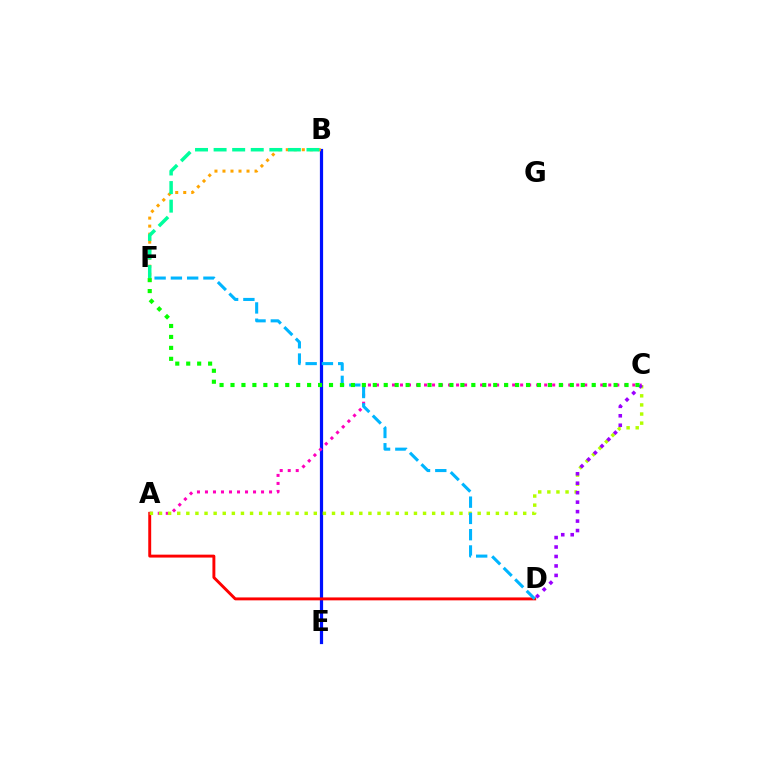{('B', 'E'): [{'color': '#0010ff', 'line_style': 'solid', 'thickness': 2.31}], ('A', 'D'): [{'color': '#ff0000', 'line_style': 'solid', 'thickness': 2.1}], ('A', 'C'): [{'color': '#ff00bd', 'line_style': 'dotted', 'thickness': 2.18}, {'color': '#b3ff00', 'line_style': 'dotted', 'thickness': 2.47}], ('B', 'F'): [{'color': '#ffa500', 'line_style': 'dotted', 'thickness': 2.18}, {'color': '#00ff9d', 'line_style': 'dashed', 'thickness': 2.52}], ('D', 'F'): [{'color': '#00b5ff', 'line_style': 'dashed', 'thickness': 2.21}], ('C', 'D'): [{'color': '#9b00ff', 'line_style': 'dotted', 'thickness': 2.57}], ('C', 'F'): [{'color': '#08ff00', 'line_style': 'dotted', 'thickness': 2.97}]}